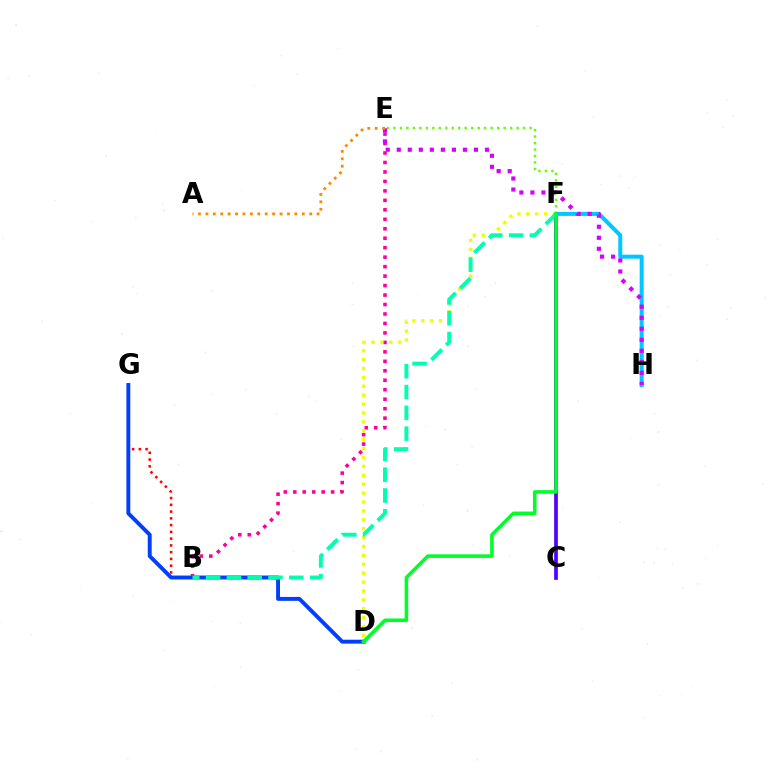{('B', 'G'): [{'color': '#ff0000', 'line_style': 'dotted', 'thickness': 1.84}], ('E', 'F'): [{'color': '#66ff00', 'line_style': 'dotted', 'thickness': 1.76}], ('C', 'F'): [{'color': '#4f00ff', 'line_style': 'solid', 'thickness': 2.66}], ('B', 'E'): [{'color': '#ff00a0', 'line_style': 'dotted', 'thickness': 2.57}], ('F', 'H'): [{'color': '#00c7ff', 'line_style': 'solid', 'thickness': 2.88}], ('D', 'G'): [{'color': '#003fff', 'line_style': 'solid', 'thickness': 2.82}], ('D', 'F'): [{'color': '#eeff00', 'line_style': 'dotted', 'thickness': 2.42}, {'color': '#00ff27', 'line_style': 'solid', 'thickness': 2.57}], ('B', 'F'): [{'color': '#00ffaf', 'line_style': 'dashed', 'thickness': 2.83}], ('E', 'H'): [{'color': '#d600ff', 'line_style': 'dotted', 'thickness': 3.0}], ('A', 'E'): [{'color': '#ff8800', 'line_style': 'dotted', 'thickness': 2.01}]}